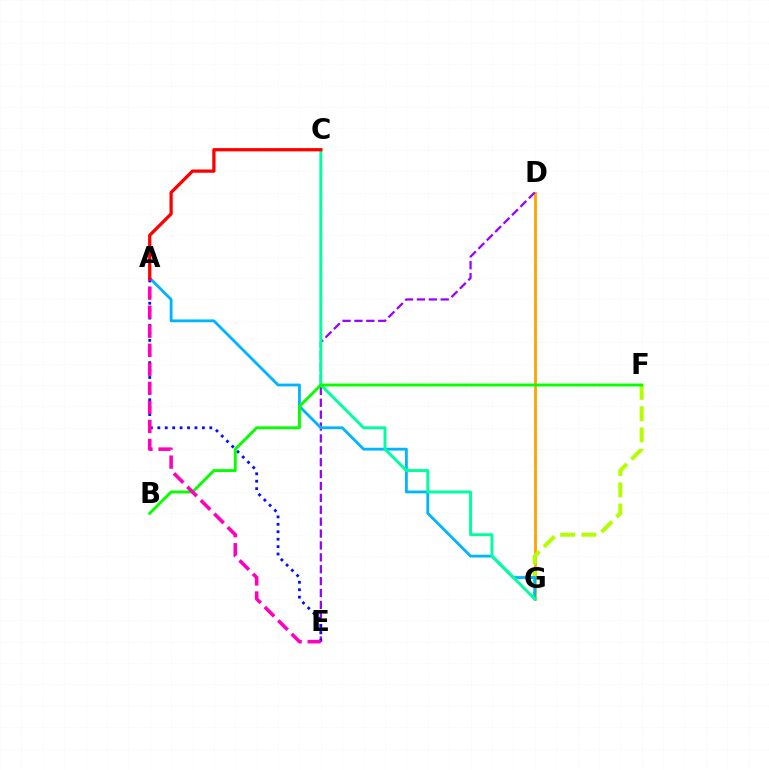{('D', 'G'): [{'color': '#ffa500', 'line_style': 'solid', 'thickness': 2.03}], ('F', 'G'): [{'color': '#b3ff00', 'line_style': 'dashed', 'thickness': 2.89}], ('D', 'E'): [{'color': '#9b00ff', 'line_style': 'dashed', 'thickness': 1.62}], ('A', 'G'): [{'color': '#00b5ff', 'line_style': 'solid', 'thickness': 2.03}], ('C', 'G'): [{'color': '#00ff9d', 'line_style': 'solid', 'thickness': 2.12}], ('A', 'E'): [{'color': '#0010ff', 'line_style': 'dotted', 'thickness': 2.02}, {'color': '#ff00bd', 'line_style': 'dashed', 'thickness': 2.59}], ('B', 'F'): [{'color': '#08ff00', 'line_style': 'solid', 'thickness': 2.1}], ('A', 'C'): [{'color': '#ff0000', 'line_style': 'solid', 'thickness': 2.35}]}